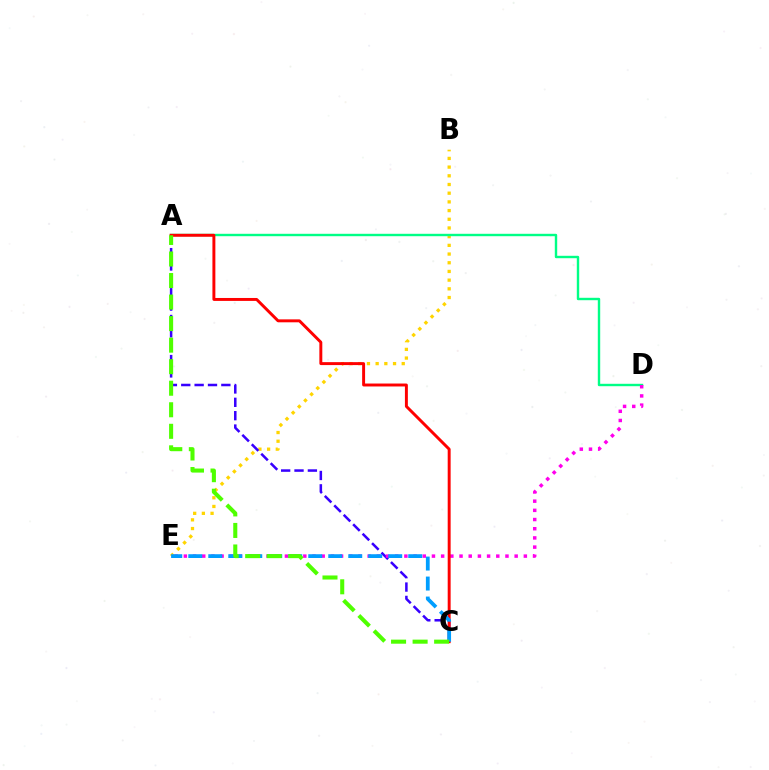{('B', 'E'): [{'color': '#ffd500', 'line_style': 'dotted', 'thickness': 2.36}], ('A', 'C'): [{'color': '#3700ff', 'line_style': 'dashed', 'thickness': 1.82}, {'color': '#ff0000', 'line_style': 'solid', 'thickness': 2.12}, {'color': '#4fff00', 'line_style': 'dashed', 'thickness': 2.93}], ('A', 'D'): [{'color': '#00ff86', 'line_style': 'solid', 'thickness': 1.73}], ('D', 'E'): [{'color': '#ff00ed', 'line_style': 'dotted', 'thickness': 2.5}], ('C', 'E'): [{'color': '#009eff', 'line_style': 'dashed', 'thickness': 2.72}]}